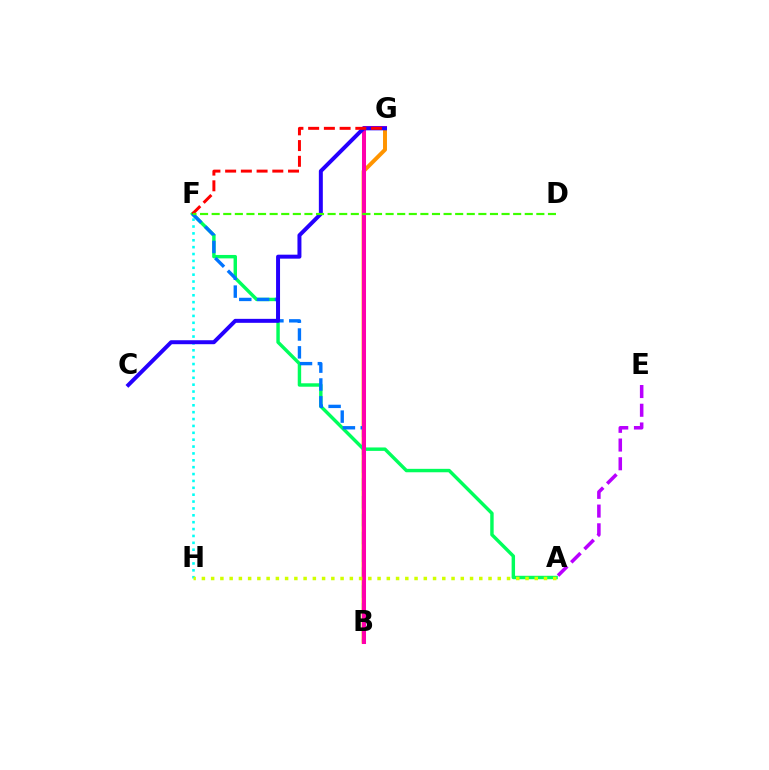{('B', 'G'): [{'color': '#ff9400', 'line_style': 'solid', 'thickness': 2.84}, {'color': '#ff00ac', 'line_style': 'solid', 'thickness': 2.9}], ('A', 'F'): [{'color': '#00ff5c', 'line_style': 'solid', 'thickness': 2.47}], ('F', 'H'): [{'color': '#00fff6', 'line_style': 'dotted', 'thickness': 1.87}], ('B', 'F'): [{'color': '#0074ff', 'line_style': 'dashed', 'thickness': 2.42}], ('C', 'G'): [{'color': '#2500ff', 'line_style': 'solid', 'thickness': 2.86}], ('A', 'H'): [{'color': '#d1ff00', 'line_style': 'dotted', 'thickness': 2.51}], ('A', 'E'): [{'color': '#b900ff', 'line_style': 'dashed', 'thickness': 2.54}], ('F', 'G'): [{'color': '#ff0000', 'line_style': 'dashed', 'thickness': 2.14}], ('D', 'F'): [{'color': '#3dff00', 'line_style': 'dashed', 'thickness': 1.58}]}